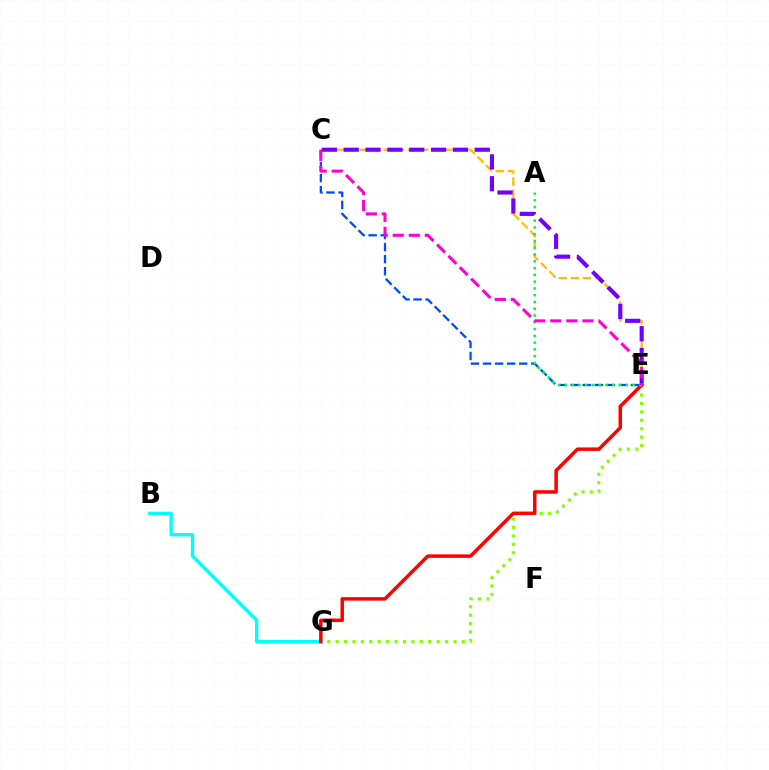{('B', 'G'): [{'color': '#00fff6', 'line_style': 'solid', 'thickness': 2.41}], ('E', 'G'): [{'color': '#84ff00', 'line_style': 'dotted', 'thickness': 2.29}, {'color': '#ff0000', 'line_style': 'solid', 'thickness': 2.51}], ('C', 'E'): [{'color': '#004bff', 'line_style': 'dashed', 'thickness': 1.64}, {'color': '#ffbd00', 'line_style': 'dashed', 'thickness': 1.64}, {'color': '#7200ff', 'line_style': 'dashed', 'thickness': 2.97}, {'color': '#ff00cf', 'line_style': 'dashed', 'thickness': 2.19}], ('A', 'E'): [{'color': '#00ff39', 'line_style': 'dotted', 'thickness': 1.84}]}